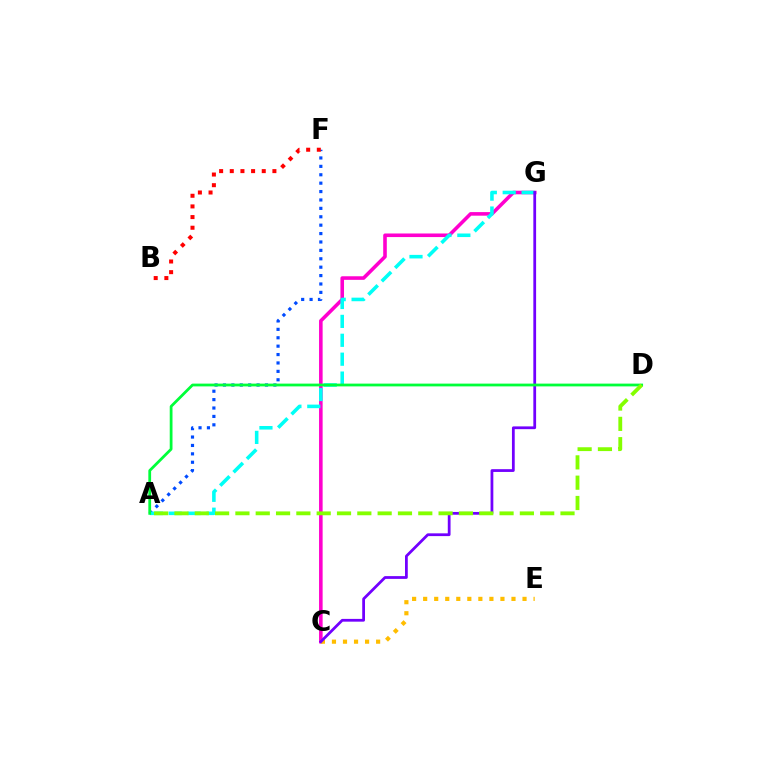{('A', 'F'): [{'color': '#004bff', 'line_style': 'dotted', 'thickness': 2.28}], ('C', 'G'): [{'color': '#ff00cf', 'line_style': 'solid', 'thickness': 2.58}, {'color': '#7200ff', 'line_style': 'solid', 'thickness': 1.99}], ('C', 'E'): [{'color': '#ffbd00', 'line_style': 'dotted', 'thickness': 3.0}], ('A', 'G'): [{'color': '#00fff6', 'line_style': 'dashed', 'thickness': 2.57}], ('A', 'D'): [{'color': '#00ff39', 'line_style': 'solid', 'thickness': 1.99}, {'color': '#84ff00', 'line_style': 'dashed', 'thickness': 2.76}], ('B', 'F'): [{'color': '#ff0000', 'line_style': 'dotted', 'thickness': 2.9}]}